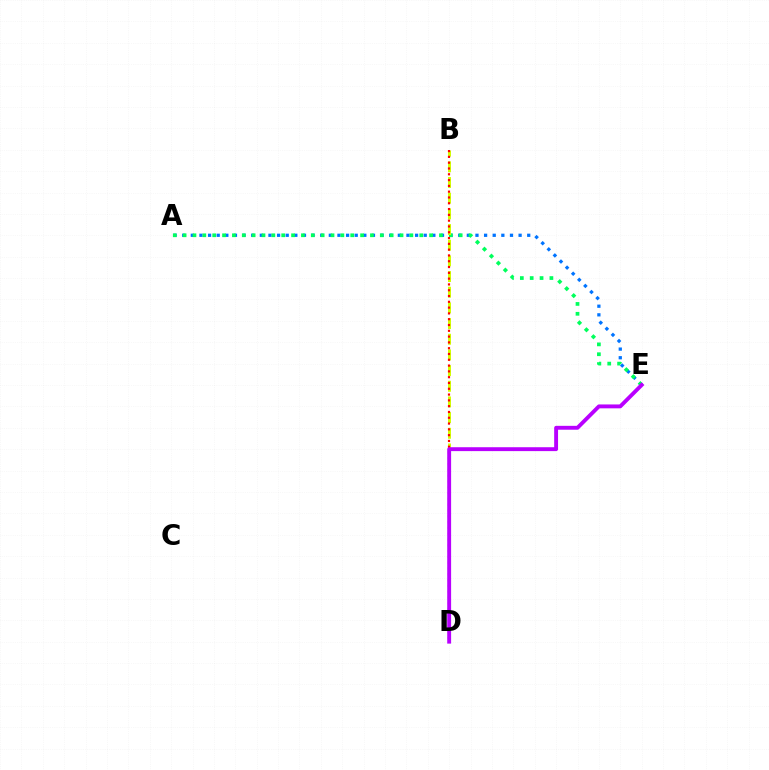{('A', 'E'): [{'color': '#0074ff', 'line_style': 'dotted', 'thickness': 2.34}, {'color': '#00ff5c', 'line_style': 'dotted', 'thickness': 2.68}], ('B', 'D'): [{'color': '#d1ff00', 'line_style': 'dashed', 'thickness': 2.13}, {'color': '#ff0000', 'line_style': 'dotted', 'thickness': 1.58}], ('D', 'E'): [{'color': '#b900ff', 'line_style': 'solid', 'thickness': 2.8}]}